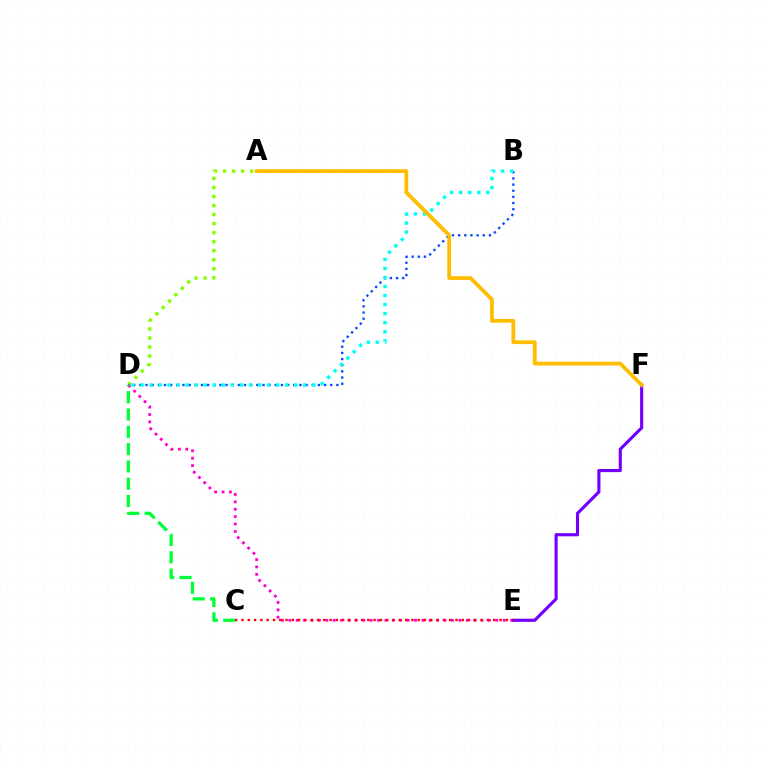{('E', 'F'): [{'color': '#7200ff', 'line_style': 'solid', 'thickness': 2.26}], ('A', 'D'): [{'color': '#84ff00', 'line_style': 'dotted', 'thickness': 2.45}], ('B', 'D'): [{'color': '#004bff', 'line_style': 'dotted', 'thickness': 1.67}, {'color': '#00fff6', 'line_style': 'dotted', 'thickness': 2.46}], ('D', 'E'): [{'color': '#ff00cf', 'line_style': 'dotted', 'thickness': 2.01}], ('C', 'E'): [{'color': '#ff0000', 'line_style': 'dotted', 'thickness': 1.71}], ('C', 'D'): [{'color': '#00ff39', 'line_style': 'dashed', 'thickness': 2.35}], ('A', 'F'): [{'color': '#ffbd00', 'line_style': 'solid', 'thickness': 2.71}]}